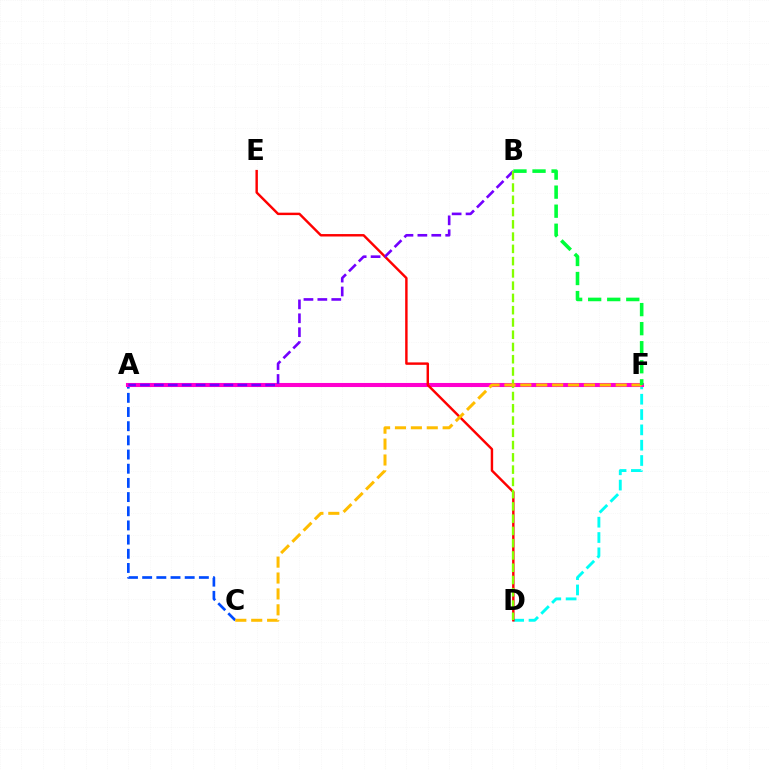{('D', 'F'): [{'color': '#00fff6', 'line_style': 'dashed', 'thickness': 2.08}], ('A', 'C'): [{'color': '#004bff', 'line_style': 'dashed', 'thickness': 1.93}], ('A', 'F'): [{'color': '#ff00cf', 'line_style': 'solid', 'thickness': 2.94}], ('D', 'E'): [{'color': '#ff0000', 'line_style': 'solid', 'thickness': 1.75}], ('A', 'B'): [{'color': '#7200ff', 'line_style': 'dashed', 'thickness': 1.89}], ('B', 'D'): [{'color': '#84ff00', 'line_style': 'dashed', 'thickness': 1.67}], ('C', 'F'): [{'color': '#ffbd00', 'line_style': 'dashed', 'thickness': 2.16}], ('B', 'F'): [{'color': '#00ff39', 'line_style': 'dashed', 'thickness': 2.59}]}